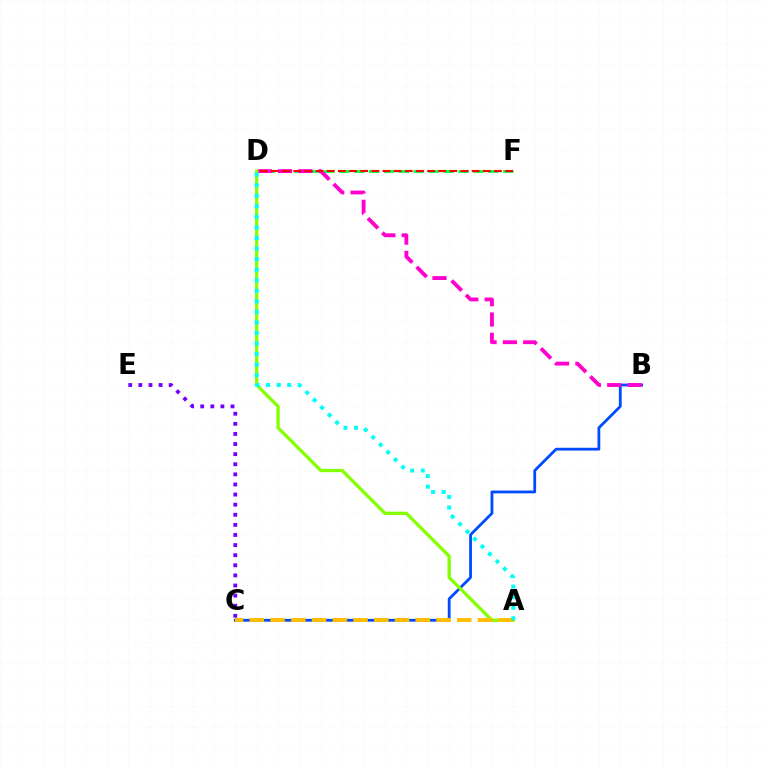{('B', 'C'): [{'color': '#004bff', 'line_style': 'solid', 'thickness': 2.01}], ('C', 'E'): [{'color': '#7200ff', 'line_style': 'dotted', 'thickness': 2.75}], ('D', 'F'): [{'color': '#00ff39', 'line_style': 'dashed', 'thickness': 2.03}, {'color': '#ff0000', 'line_style': 'dashed', 'thickness': 1.51}], ('B', 'D'): [{'color': '#ff00cf', 'line_style': 'dashed', 'thickness': 2.76}], ('A', 'D'): [{'color': '#84ff00', 'line_style': 'solid', 'thickness': 2.37}, {'color': '#00fff6', 'line_style': 'dotted', 'thickness': 2.87}], ('A', 'C'): [{'color': '#ffbd00', 'line_style': 'dashed', 'thickness': 2.82}]}